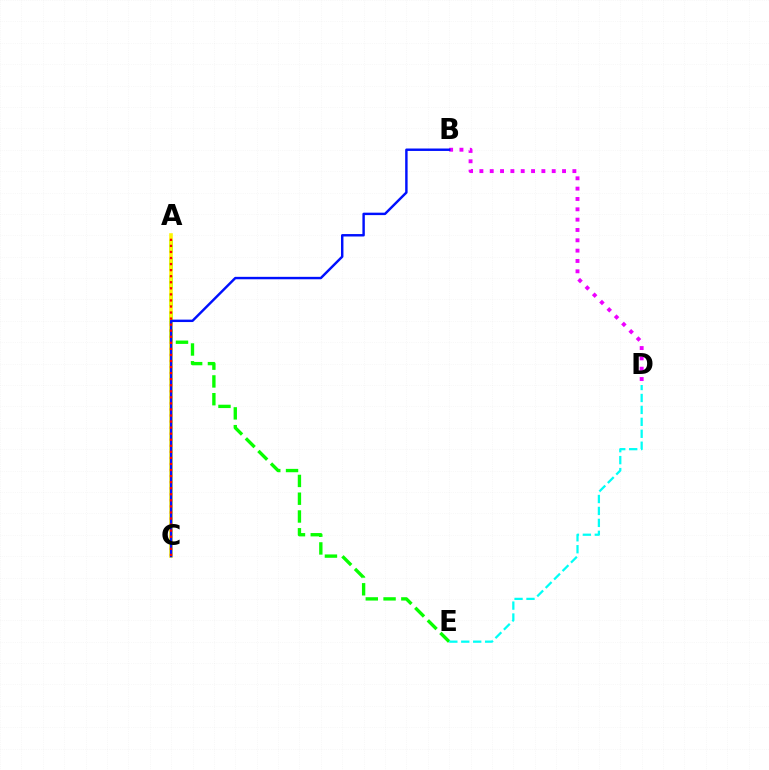{('A', 'E'): [{'color': '#08ff00', 'line_style': 'dashed', 'thickness': 2.42}], ('A', 'C'): [{'color': '#fcf500', 'line_style': 'solid', 'thickness': 2.58}, {'color': '#ff0000', 'line_style': 'dotted', 'thickness': 1.65}], ('B', 'D'): [{'color': '#ee00ff', 'line_style': 'dotted', 'thickness': 2.81}], ('B', 'C'): [{'color': '#0010ff', 'line_style': 'solid', 'thickness': 1.75}], ('D', 'E'): [{'color': '#00fff6', 'line_style': 'dashed', 'thickness': 1.62}]}